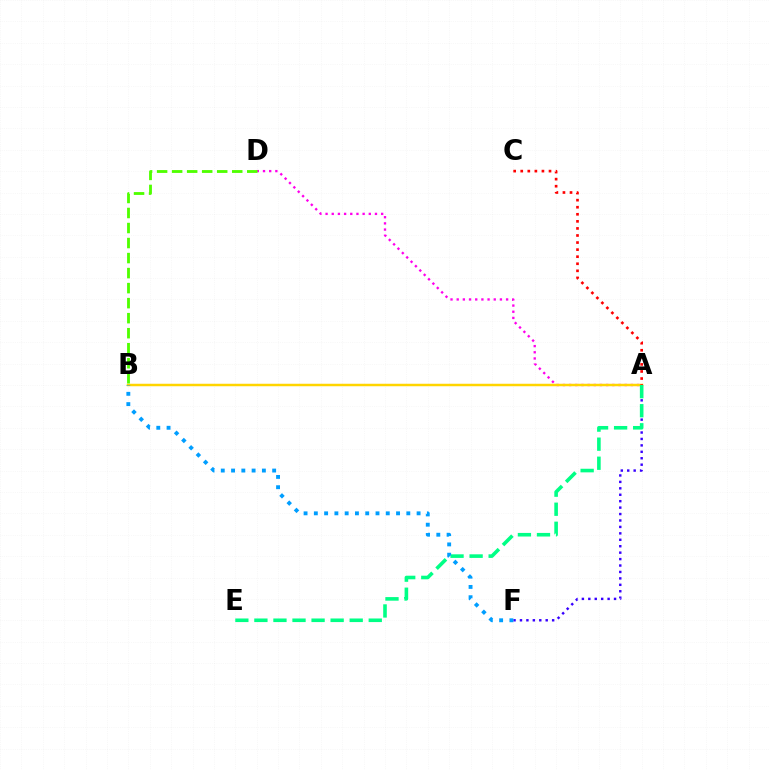{('A', 'D'): [{'color': '#ff00ed', 'line_style': 'dotted', 'thickness': 1.68}], ('A', 'F'): [{'color': '#3700ff', 'line_style': 'dotted', 'thickness': 1.75}], ('A', 'B'): [{'color': '#ffd500', 'line_style': 'solid', 'thickness': 1.78}], ('A', 'C'): [{'color': '#ff0000', 'line_style': 'dotted', 'thickness': 1.92}], ('A', 'E'): [{'color': '#00ff86', 'line_style': 'dashed', 'thickness': 2.59}], ('B', 'D'): [{'color': '#4fff00', 'line_style': 'dashed', 'thickness': 2.04}], ('B', 'F'): [{'color': '#009eff', 'line_style': 'dotted', 'thickness': 2.79}]}